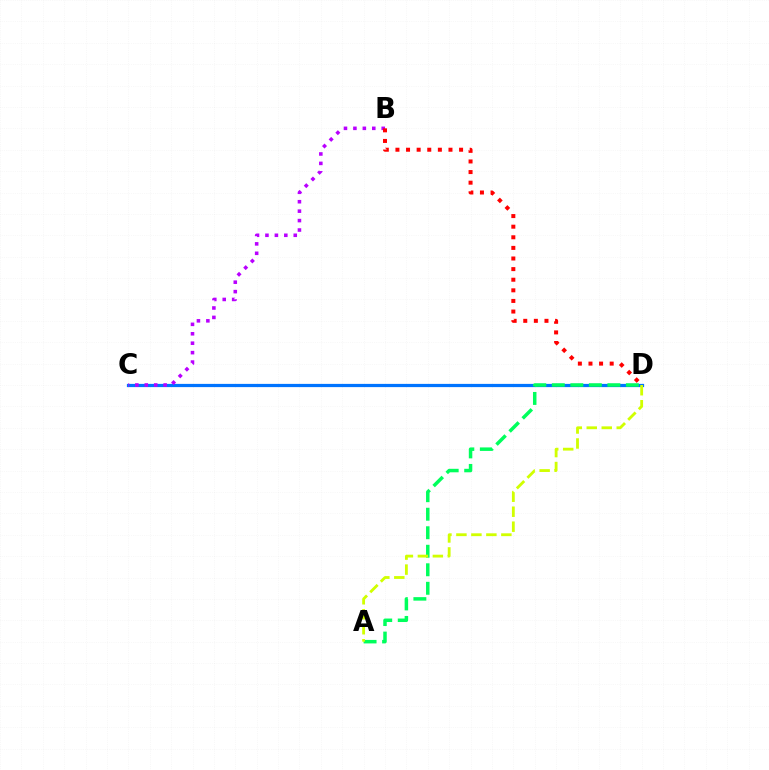{('C', 'D'): [{'color': '#0074ff', 'line_style': 'solid', 'thickness': 2.32}], ('A', 'D'): [{'color': '#00ff5c', 'line_style': 'dashed', 'thickness': 2.52}, {'color': '#d1ff00', 'line_style': 'dashed', 'thickness': 2.04}], ('B', 'C'): [{'color': '#b900ff', 'line_style': 'dotted', 'thickness': 2.56}], ('B', 'D'): [{'color': '#ff0000', 'line_style': 'dotted', 'thickness': 2.88}]}